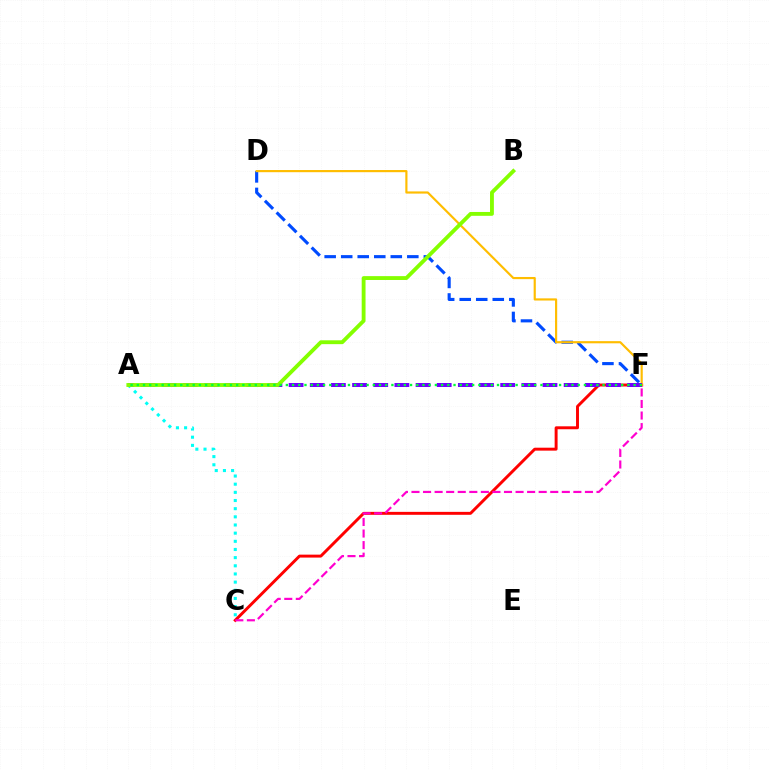{('A', 'C'): [{'color': '#00fff6', 'line_style': 'dotted', 'thickness': 2.22}], ('C', 'F'): [{'color': '#ff0000', 'line_style': 'solid', 'thickness': 2.12}, {'color': '#ff00cf', 'line_style': 'dashed', 'thickness': 1.57}], ('D', 'F'): [{'color': '#004bff', 'line_style': 'dashed', 'thickness': 2.25}, {'color': '#ffbd00', 'line_style': 'solid', 'thickness': 1.56}], ('A', 'F'): [{'color': '#7200ff', 'line_style': 'dashed', 'thickness': 2.87}, {'color': '#00ff39', 'line_style': 'dotted', 'thickness': 1.69}], ('A', 'B'): [{'color': '#84ff00', 'line_style': 'solid', 'thickness': 2.77}]}